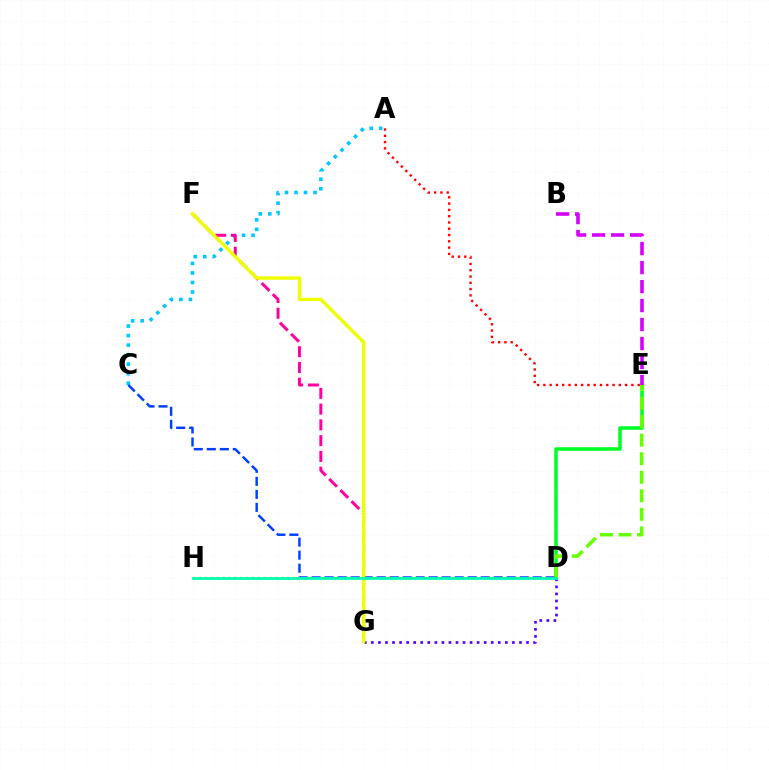{('D', 'E'): [{'color': '#00ff27', 'line_style': 'solid', 'thickness': 2.56}, {'color': '#66ff00', 'line_style': 'dashed', 'thickness': 2.52}], ('D', 'H'): [{'color': '#ff8800', 'line_style': 'dotted', 'thickness': 1.6}, {'color': '#00ffaf', 'line_style': 'solid', 'thickness': 2.0}], ('D', 'G'): [{'color': '#4f00ff', 'line_style': 'dotted', 'thickness': 1.92}], ('A', 'C'): [{'color': '#00c7ff', 'line_style': 'dotted', 'thickness': 2.59}], ('C', 'D'): [{'color': '#003fff', 'line_style': 'dashed', 'thickness': 1.77}], ('F', 'G'): [{'color': '#ff00a0', 'line_style': 'dashed', 'thickness': 2.14}, {'color': '#eeff00', 'line_style': 'solid', 'thickness': 2.44}], ('A', 'E'): [{'color': '#ff0000', 'line_style': 'dotted', 'thickness': 1.71}], ('B', 'E'): [{'color': '#d600ff', 'line_style': 'dashed', 'thickness': 2.58}]}